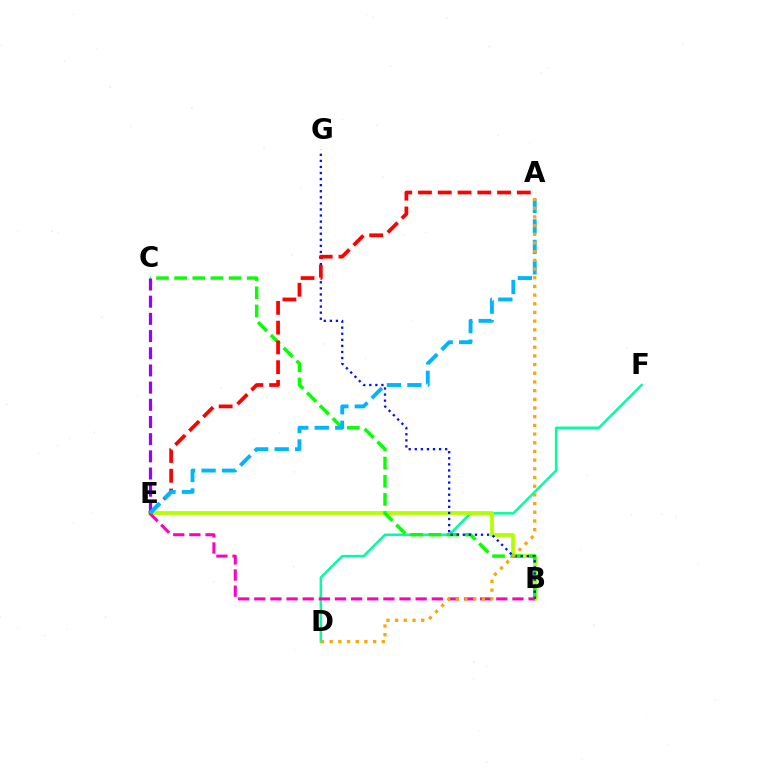{('D', 'F'): [{'color': '#00ff9d', 'line_style': 'solid', 'thickness': 1.8}], ('B', 'E'): [{'color': '#b3ff00', 'line_style': 'solid', 'thickness': 2.71}, {'color': '#ff00bd', 'line_style': 'dashed', 'thickness': 2.19}], ('B', 'C'): [{'color': '#08ff00', 'line_style': 'dashed', 'thickness': 2.47}], ('B', 'G'): [{'color': '#0010ff', 'line_style': 'dotted', 'thickness': 1.65}], ('A', 'E'): [{'color': '#ff0000', 'line_style': 'dashed', 'thickness': 2.69}, {'color': '#00b5ff', 'line_style': 'dashed', 'thickness': 2.78}], ('C', 'E'): [{'color': '#9b00ff', 'line_style': 'dashed', 'thickness': 2.33}], ('A', 'D'): [{'color': '#ffa500', 'line_style': 'dotted', 'thickness': 2.36}]}